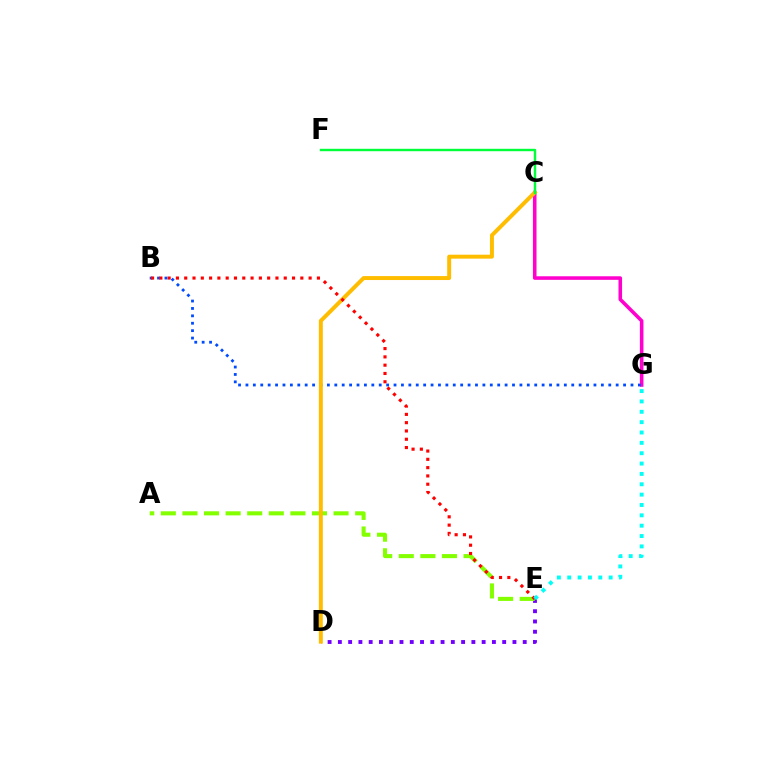{('D', 'E'): [{'color': '#7200ff', 'line_style': 'dotted', 'thickness': 2.79}], ('C', 'G'): [{'color': '#ff00cf', 'line_style': 'solid', 'thickness': 2.56}], ('B', 'G'): [{'color': '#004bff', 'line_style': 'dotted', 'thickness': 2.01}], ('A', 'E'): [{'color': '#84ff00', 'line_style': 'dashed', 'thickness': 2.93}], ('C', 'D'): [{'color': '#ffbd00', 'line_style': 'solid', 'thickness': 2.85}], ('C', 'F'): [{'color': '#00ff39', 'line_style': 'solid', 'thickness': 1.74}], ('B', 'E'): [{'color': '#ff0000', 'line_style': 'dotted', 'thickness': 2.25}], ('E', 'G'): [{'color': '#00fff6', 'line_style': 'dotted', 'thickness': 2.81}]}